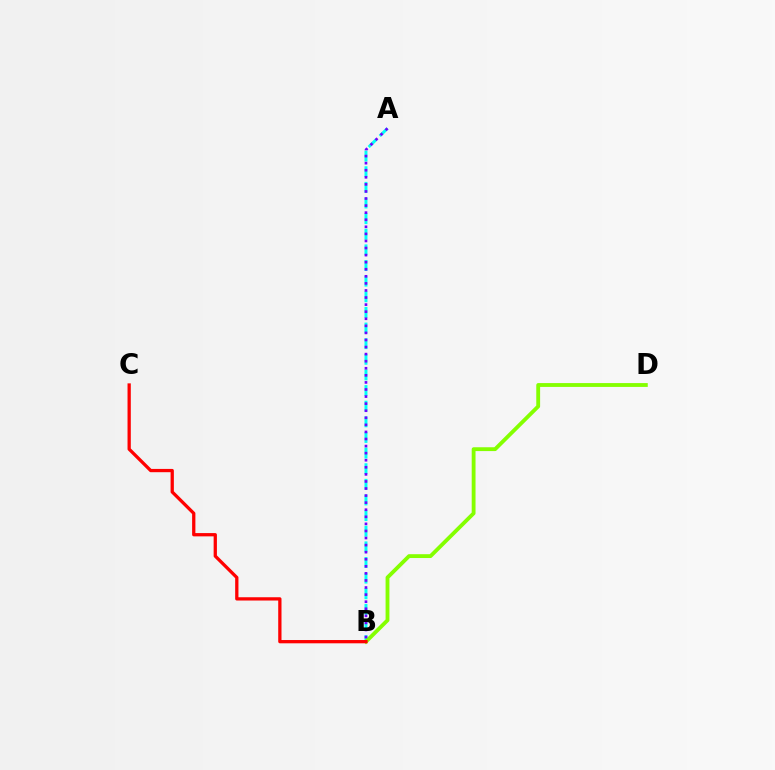{('A', 'B'): [{'color': '#00fff6', 'line_style': 'dashed', 'thickness': 2.12}, {'color': '#7200ff', 'line_style': 'dotted', 'thickness': 1.92}], ('B', 'D'): [{'color': '#84ff00', 'line_style': 'solid', 'thickness': 2.76}], ('B', 'C'): [{'color': '#ff0000', 'line_style': 'solid', 'thickness': 2.36}]}